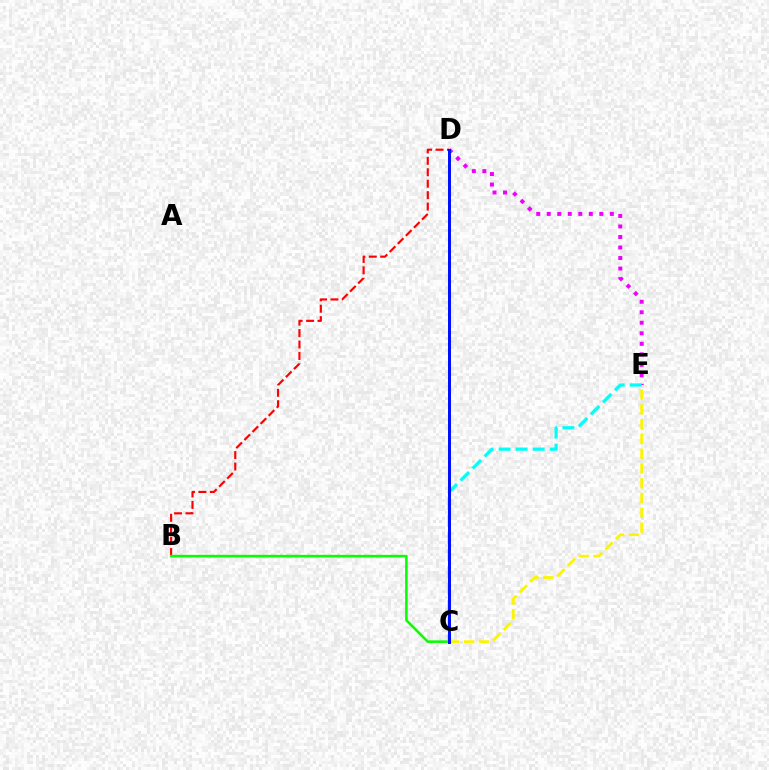{('D', 'E'): [{'color': '#ee00ff', 'line_style': 'dotted', 'thickness': 2.86}], ('B', 'D'): [{'color': '#ff0000', 'line_style': 'dashed', 'thickness': 1.55}], ('B', 'C'): [{'color': '#08ff00', 'line_style': 'solid', 'thickness': 1.85}], ('C', 'E'): [{'color': '#00fff6', 'line_style': 'dashed', 'thickness': 2.31}, {'color': '#fcf500', 'line_style': 'dashed', 'thickness': 2.01}], ('C', 'D'): [{'color': '#0010ff', 'line_style': 'solid', 'thickness': 2.15}]}